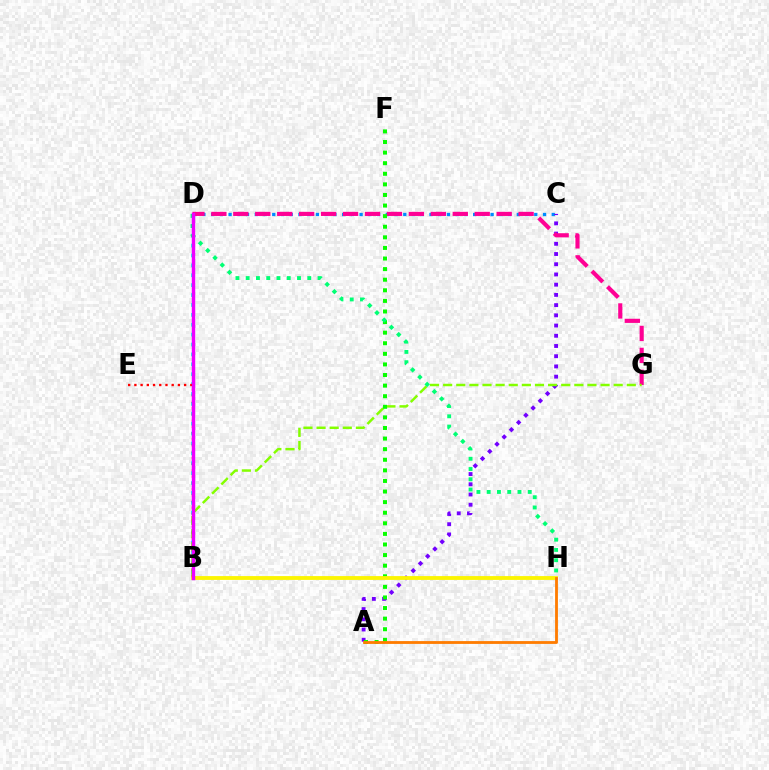{('C', 'D'): [{'color': '#008cff', 'line_style': 'dotted', 'thickness': 2.37}], ('B', 'D'): [{'color': '#00fff6', 'line_style': 'dotted', 'thickness': 2.69}, {'color': '#0010ff', 'line_style': 'dotted', 'thickness': 1.92}, {'color': '#ee00ff', 'line_style': 'solid', 'thickness': 2.49}], ('A', 'C'): [{'color': '#7200ff', 'line_style': 'dotted', 'thickness': 2.78}], ('D', 'G'): [{'color': '#ff0094', 'line_style': 'dashed', 'thickness': 2.98}], ('B', 'G'): [{'color': '#84ff00', 'line_style': 'dashed', 'thickness': 1.78}], ('A', 'F'): [{'color': '#08ff00', 'line_style': 'dotted', 'thickness': 2.88}], ('B', 'H'): [{'color': '#fcf500', 'line_style': 'solid', 'thickness': 2.75}], ('B', 'E'): [{'color': '#ff0000', 'line_style': 'dotted', 'thickness': 1.69}], ('A', 'H'): [{'color': '#ff7c00', 'line_style': 'solid', 'thickness': 2.03}], ('D', 'H'): [{'color': '#00ff74', 'line_style': 'dotted', 'thickness': 2.79}]}